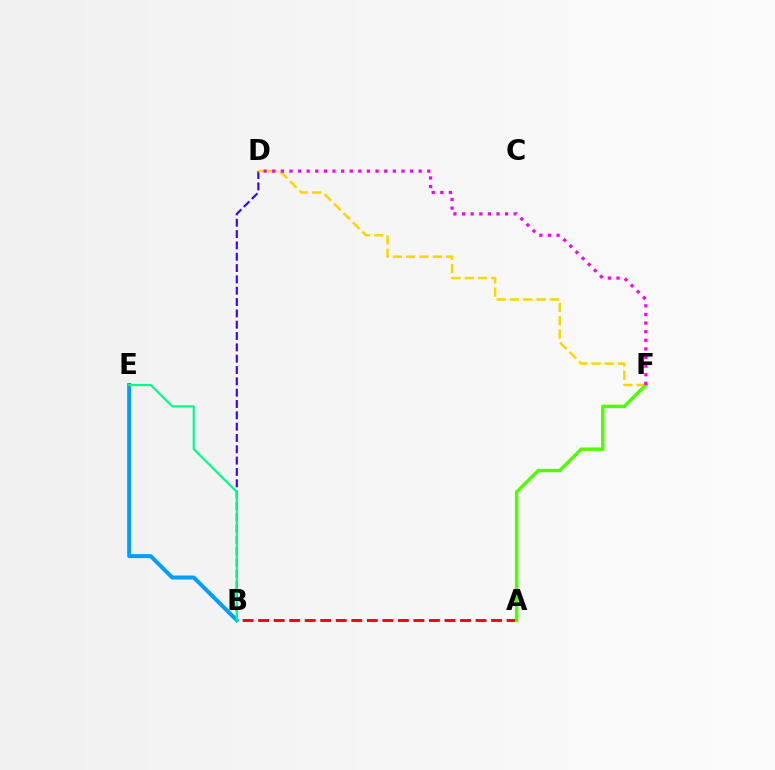{('B', 'D'): [{'color': '#3700ff', 'line_style': 'dashed', 'thickness': 1.54}], ('A', 'B'): [{'color': '#ff0000', 'line_style': 'dashed', 'thickness': 2.11}], ('B', 'E'): [{'color': '#009eff', 'line_style': 'solid', 'thickness': 2.86}, {'color': '#00ff86', 'line_style': 'solid', 'thickness': 1.59}], ('D', 'F'): [{'color': '#ffd500', 'line_style': 'dashed', 'thickness': 1.81}, {'color': '#ff00ed', 'line_style': 'dotted', 'thickness': 2.34}], ('A', 'F'): [{'color': '#4fff00', 'line_style': 'solid', 'thickness': 2.48}]}